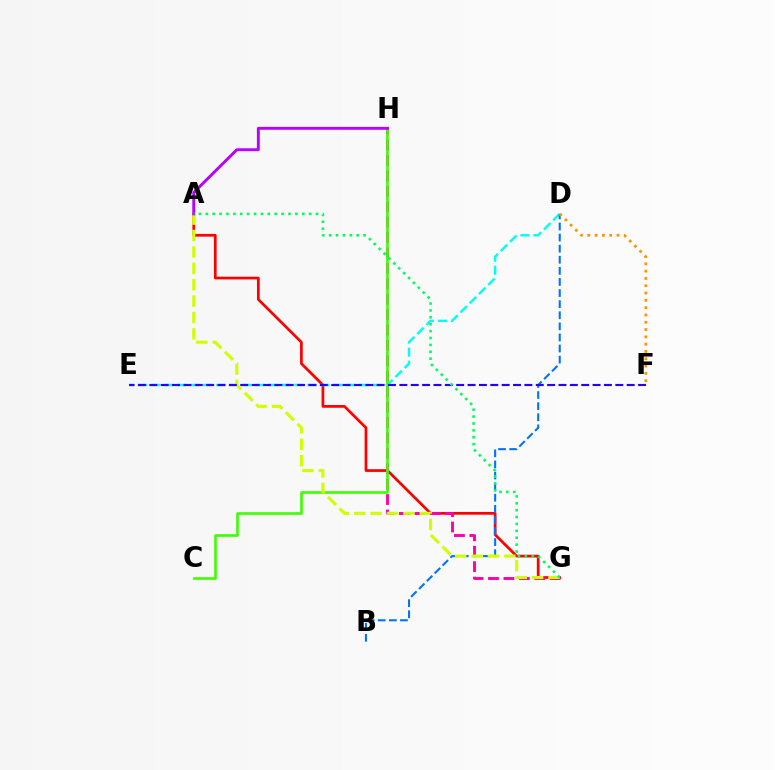{('A', 'G'): [{'color': '#ff0000', 'line_style': 'solid', 'thickness': 1.96}, {'color': '#d1ff00', 'line_style': 'dashed', 'thickness': 2.23}, {'color': '#00ff5c', 'line_style': 'dotted', 'thickness': 1.87}], ('D', 'E'): [{'color': '#00fff6', 'line_style': 'dashed', 'thickness': 1.77}], ('B', 'D'): [{'color': '#0074ff', 'line_style': 'dashed', 'thickness': 1.51}], ('G', 'H'): [{'color': '#ff00ac', 'line_style': 'dashed', 'thickness': 2.09}], ('C', 'H'): [{'color': '#3dff00', 'line_style': 'solid', 'thickness': 1.9}], ('A', 'H'): [{'color': '#b900ff', 'line_style': 'solid', 'thickness': 2.09}], ('D', 'F'): [{'color': '#ff9400', 'line_style': 'dotted', 'thickness': 1.98}], ('E', 'F'): [{'color': '#2500ff', 'line_style': 'dashed', 'thickness': 1.54}]}